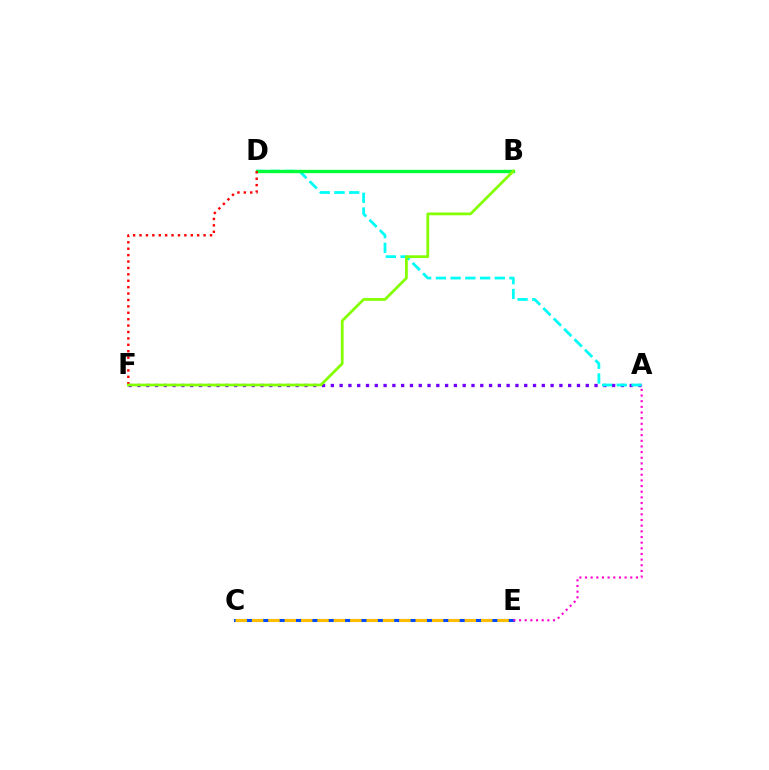{('C', 'E'): [{'color': '#004bff', 'line_style': 'solid', 'thickness': 2.17}, {'color': '#ffbd00', 'line_style': 'dashed', 'thickness': 2.22}], ('A', 'F'): [{'color': '#7200ff', 'line_style': 'dotted', 'thickness': 2.39}], ('A', 'E'): [{'color': '#ff00cf', 'line_style': 'dotted', 'thickness': 1.54}], ('A', 'D'): [{'color': '#00fff6', 'line_style': 'dashed', 'thickness': 2.0}], ('B', 'D'): [{'color': '#00ff39', 'line_style': 'solid', 'thickness': 2.41}], ('D', 'F'): [{'color': '#ff0000', 'line_style': 'dotted', 'thickness': 1.74}], ('B', 'F'): [{'color': '#84ff00', 'line_style': 'solid', 'thickness': 1.98}]}